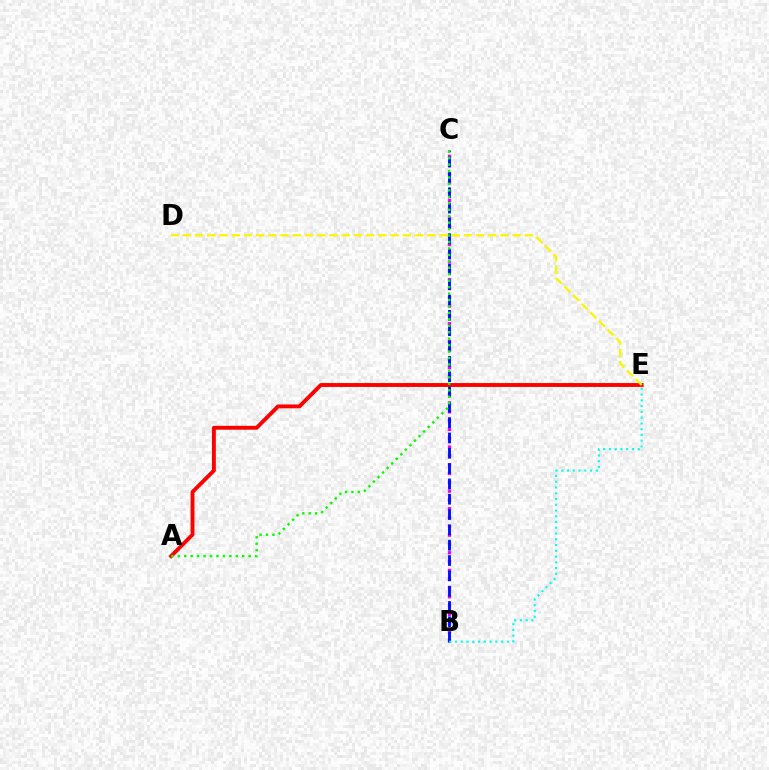{('B', 'C'): [{'color': '#ee00ff', 'line_style': 'dotted', 'thickness': 2.39}, {'color': '#0010ff', 'line_style': 'dashed', 'thickness': 2.08}], ('A', 'E'): [{'color': '#ff0000', 'line_style': 'solid', 'thickness': 2.79}], ('B', 'E'): [{'color': '#00fff6', 'line_style': 'dotted', 'thickness': 1.56}], ('D', 'E'): [{'color': '#fcf500', 'line_style': 'dashed', 'thickness': 1.66}], ('A', 'C'): [{'color': '#08ff00', 'line_style': 'dotted', 'thickness': 1.75}]}